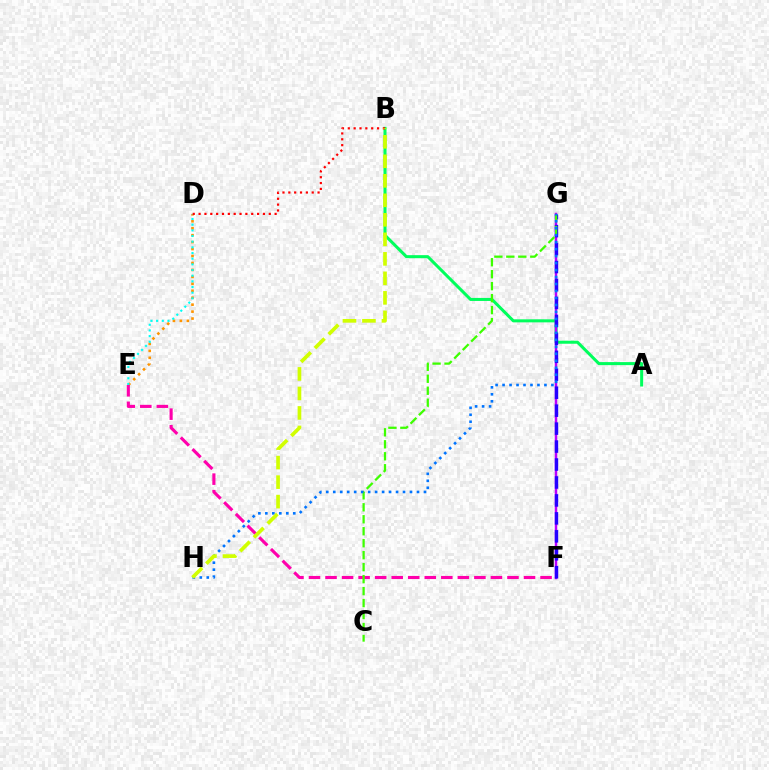{('D', 'E'): [{'color': '#ff9400', 'line_style': 'dotted', 'thickness': 1.89}, {'color': '#00fff6', 'line_style': 'dotted', 'thickness': 1.54}], ('A', 'B'): [{'color': '#00ff5c', 'line_style': 'solid', 'thickness': 2.19}], ('F', 'G'): [{'color': '#b900ff', 'line_style': 'solid', 'thickness': 1.79}, {'color': '#2500ff', 'line_style': 'dashed', 'thickness': 2.44}], ('E', 'F'): [{'color': '#ff00ac', 'line_style': 'dashed', 'thickness': 2.25}], ('B', 'D'): [{'color': '#ff0000', 'line_style': 'dotted', 'thickness': 1.59}], ('C', 'G'): [{'color': '#3dff00', 'line_style': 'dashed', 'thickness': 1.63}], ('G', 'H'): [{'color': '#0074ff', 'line_style': 'dotted', 'thickness': 1.9}], ('B', 'H'): [{'color': '#d1ff00', 'line_style': 'dashed', 'thickness': 2.65}]}